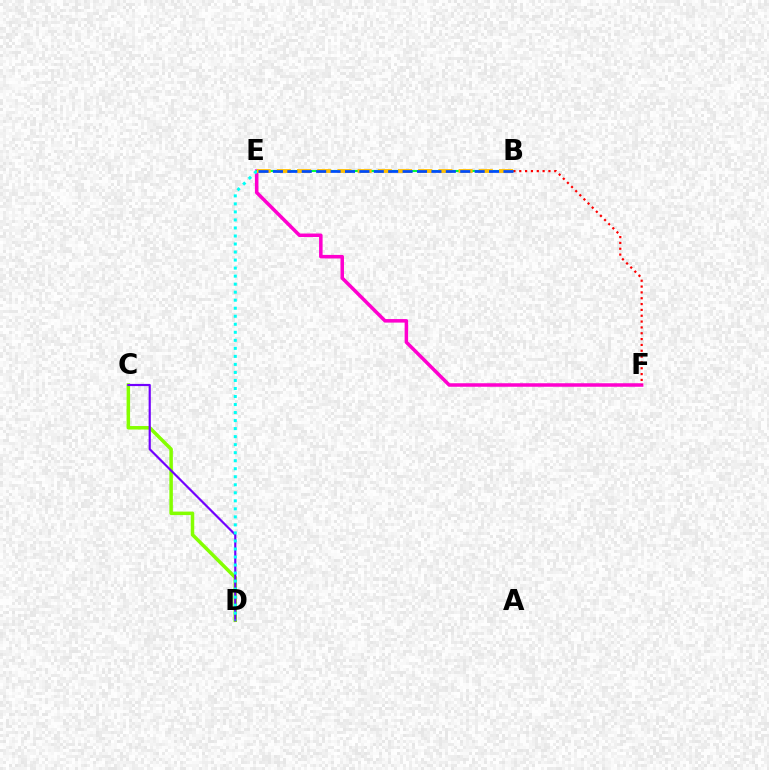{('C', 'D'): [{'color': '#84ff00', 'line_style': 'solid', 'thickness': 2.53}, {'color': '#7200ff', 'line_style': 'solid', 'thickness': 1.57}], ('E', 'F'): [{'color': '#ff00cf', 'line_style': 'solid', 'thickness': 2.53}], ('B', 'E'): [{'color': '#00ff39', 'line_style': 'solid', 'thickness': 1.51}, {'color': '#ffbd00', 'line_style': 'dashed', 'thickness': 2.74}, {'color': '#004bff', 'line_style': 'dashed', 'thickness': 1.96}], ('D', 'E'): [{'color': '#00fff6', 'line_style': 'dotted', 'thickness': 2.18}], ('B', 'F'): [{'color': '#ff0000', 'line_style': 'dotted', 'thickness': 1.59}]}